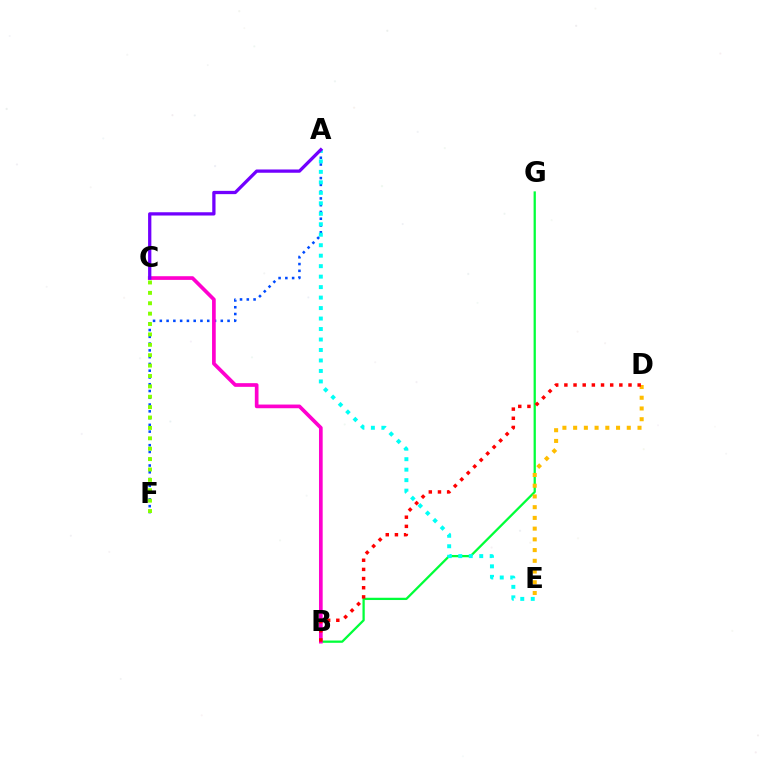{('B', 'G'): [{'color': '#00ff39', 'line_style': 'solid', 'thickness': 1.63}], ('A', 'F'): [{'color': '#004bff', 'line_style': 'dotted', 'thickness': 1.84}], ('D', 'E'): [{'color': '#ffbd00', 'line_style': 'dotted', 'thickness': 2.91}], ('A', 'E'): [{'color': '#00fff6', 'line_style': 'dotted', 'thickness': 2.85}], ('B', 'C'): [{'color': '#ff00cf', 'line_style': 'solid', 'thickness': 2.65}], ('B', 'D'): [{'color': '#ff0000', 'line_style': 'dotted', 'thickness': 2.49}], ('A', 'C'): [{'color': '#7200ff', 'line_style': 'solid', 'thickness': 2.36}], ('C', 'F'): [{'color': '#84ff00', 'line_style': 'dotted', 'thickness': 2.82}]}